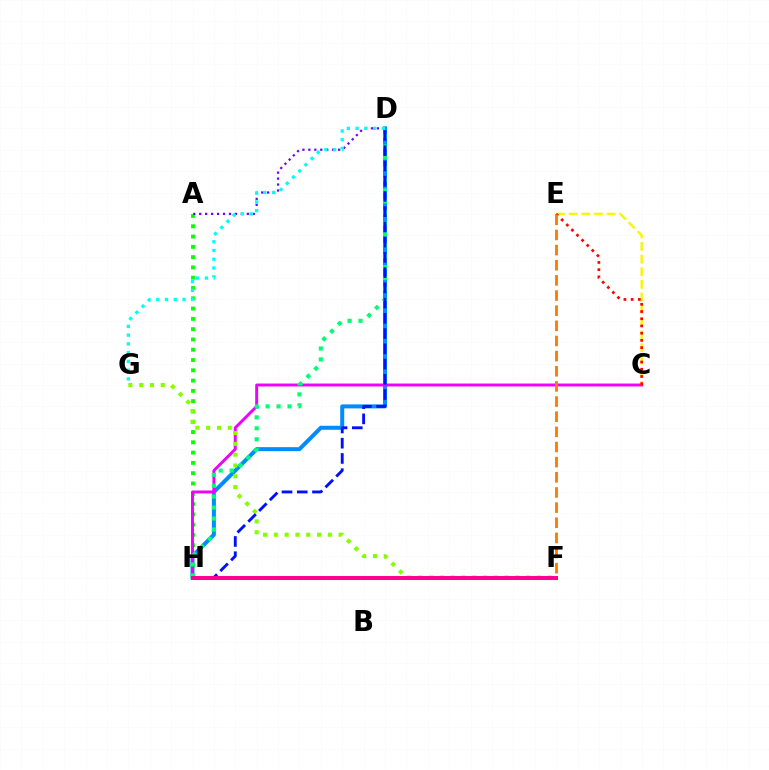{('D', 'H'): [{'color': '#008cff', 'line_style': 'solid', 'thickness': 2.88}, {'color': '#00ff74', 'line_style': 'dotted', 'thickness': 2.98}, {'color': '#0010ff', 'line_style': 'dashed', 'thickness': 2.07}], ('A', 'H'): [{'color': '#08ff00', 'line_style': 'dotted', 'thickness': 2.8}], ('C', 'H'): [{'color': '#ee00ff', 'line_style': 'solid', 'thickness': 2.11}], ('A', 'D'): [{'color': '#7200ff', 'line_style': 'dotted', 'thickness': 1.62}], ('C', 'E'): [{'color': '#fcf500', 'line_style': 'dashed', 'thickness': 1.72}, {'color': '#ff0000', 'line_style': 'dotted', 'thickness': 1.96}], ('D', 'G'): [{'color': '#00fff6', 'line_style': 'dotted', 'thickness': 2.38}], ('E', 'F'): [{'color': '#ff7c00', 'line_style': 'dashed', 'thickness': 2.06}], ('F', 'G'): [{'color': '#84ff00', 'line_style': 'dotted', 'thickness': 2.94}], ('F', 'H'): [{'color': '#ff0094', 'line_style': 'solid', 'thickness': 2.86}]}